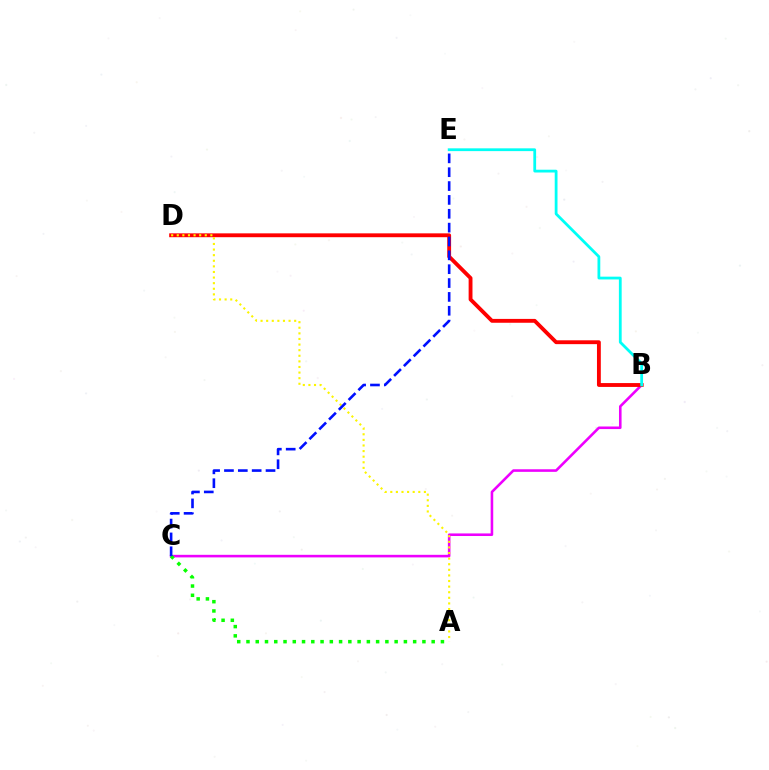{('B', 'C'): [{'color': '#ee00ff', 'line_style': 'solid', 'thickness': 1.86}], ('B', 'D'): [{'color': '#ff0000', 'line_style': 'solid', 'thickness': 2.77}], ('A', 'D'): [{'color': '#fcf500', 'line_style': 'dotted', 'thickness': 1.52}], ('A', 'C'): [{'color': '#08ff00', 'line_style': 'dotted', 'thickness': 2.52}], ('C', 'E'): [{'color': '#0010ff', 'line_style': 'dashed', 'thickness': 1.88}], ('B', 'E'): [{'color': '#00fff6', 'line_style': 'solid', 'thickness': 2.0}]}